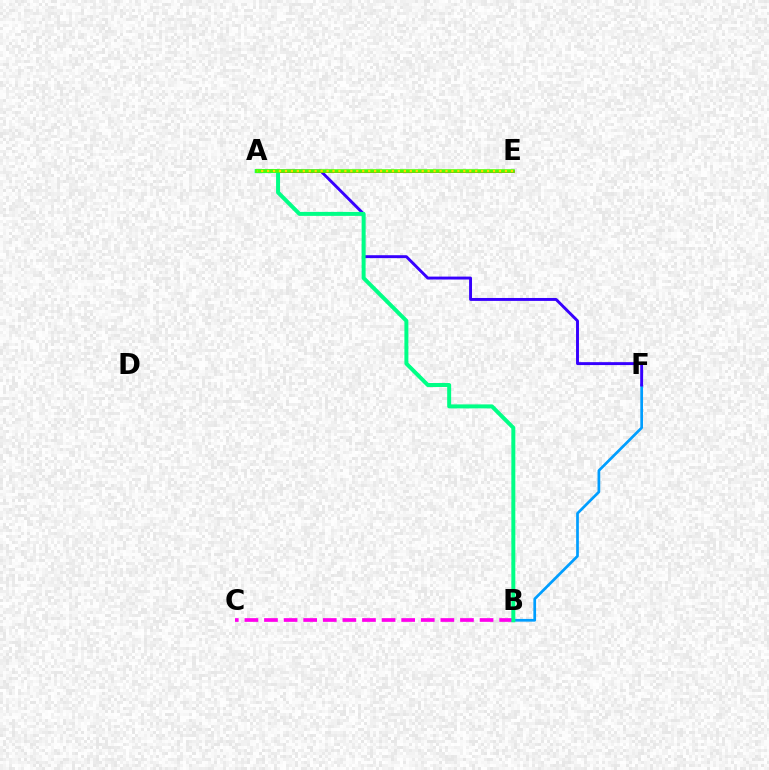{('B', 'F'): [{'color': '#009eff', 'line_style': 'solid', 'thickness': 1.95}], ('B', 'C'): [{'color': '#ff00ed', 'line_style': 'dashed', 'thickness': 2.66}], ('A', 'F'): [{'color': '#3700ff', 'line_style': 'solid', 'thickness': 2.1}], ('A', 'E'): [{'color': '#ff0000', 'line_style': 'solid', 'thickness': 1.87}, {'color': '#4fff00', 'line_style': 'solid', 'thickness': 2.56}, {'color': '#ffd500', 'line_style': 'dotted', 'thickness': 1.62}], ('A', 'B'): [{'color': '#00ff86', 'line_style': 'solid', 'thickness': 2.86}]}